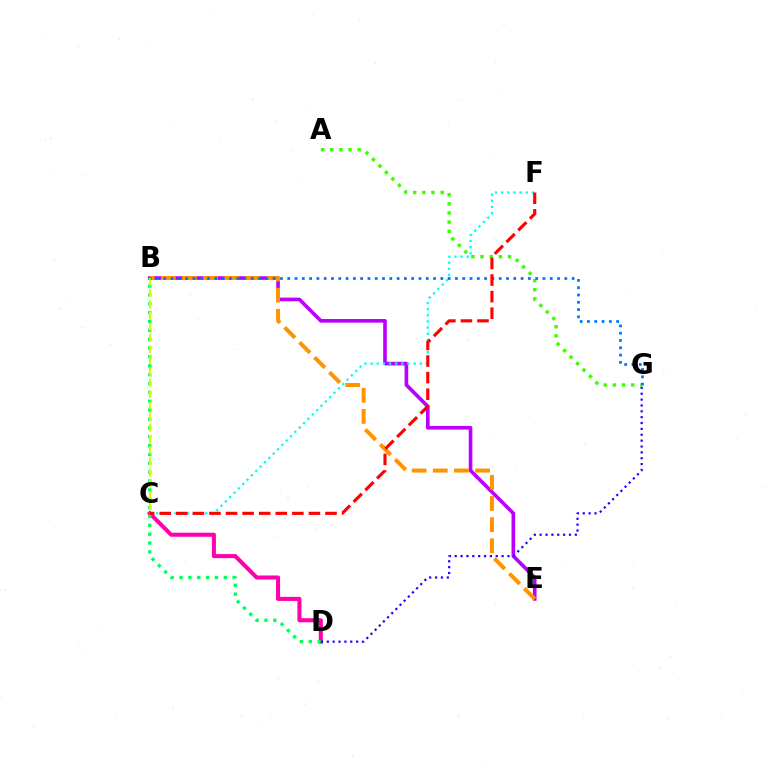{('B', 'E'): [{'color': '#b900ff', 'line_style': 'solid', 'thickness': 2.62}, {'color': '#ff9400', 'line_style': 'dashed', 'thickness': 2.87}], ('C', 'D'): [{'color': '#ff00ac', 'line_style': 'solid', 'thickness': 2.92}], ('C', 'F'): [{'color': '#00fff6', 'line_style': 'dotted', 'thickness': 1.67}, {'color': '#ff0000', 'line_style': 'dashed', 'thickness': 2.25}], ('A', 'G'): [{'color': '#3dff00', 'line_style': 'dotted', 'thickness': 2.49}], ('B', 'D'): [{'color': '#00ff5c', 'line_style': 'dotted', 'thickness': 2.41}], ('D', 'G'): [{'color': '#2500ff', 'line_style': 'dotted', 'thickness': 1.59}], ('B', 'C'): [{'color': '#d1ff00', 'line_style': 'dashed', 'thickness': 1.52}], ('B', 'G'): [{'color': '#0074ff', 'line_style': 'dotted', 'thickness': 1.98}]}